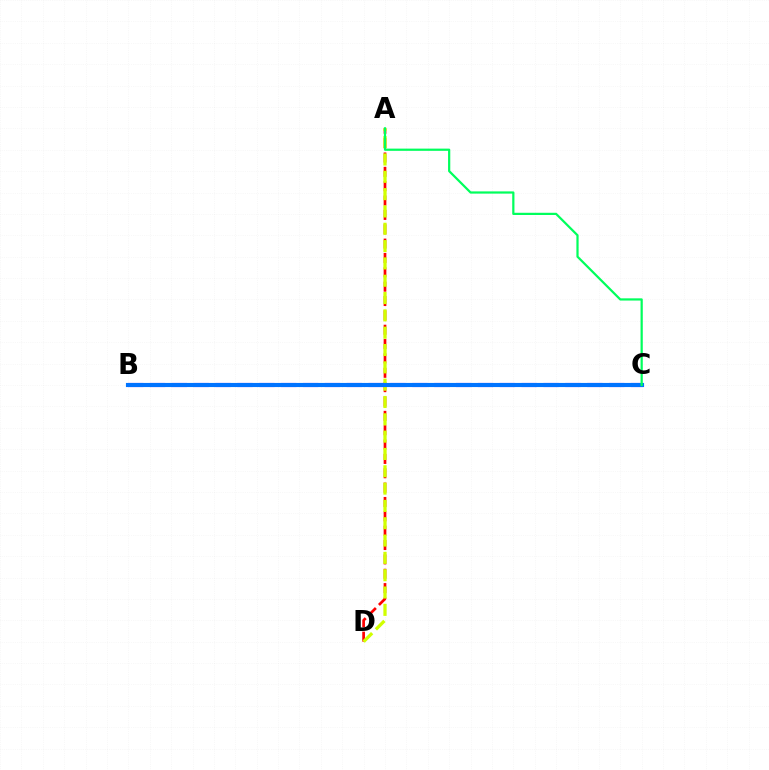{('A', 'D'): [{'color': '#ff0000', 'line_style': 'dashed', 'thickness': 1.95}, {'color': '#d1ff00', 'line_style': 'dashed', 'thickness': 2.35}], ('B', 'C'): [{'color': '#b900ff', 'line_style': 'dashed', 'thickness': 2.97}, {'color': '#0074ff', 'line_style': 'solid', 'thickness': 2.97}], ('A', 'C'): [{'color': '#00ff5c', 'line_style': 'solid', 'thickness': 1.6}]}